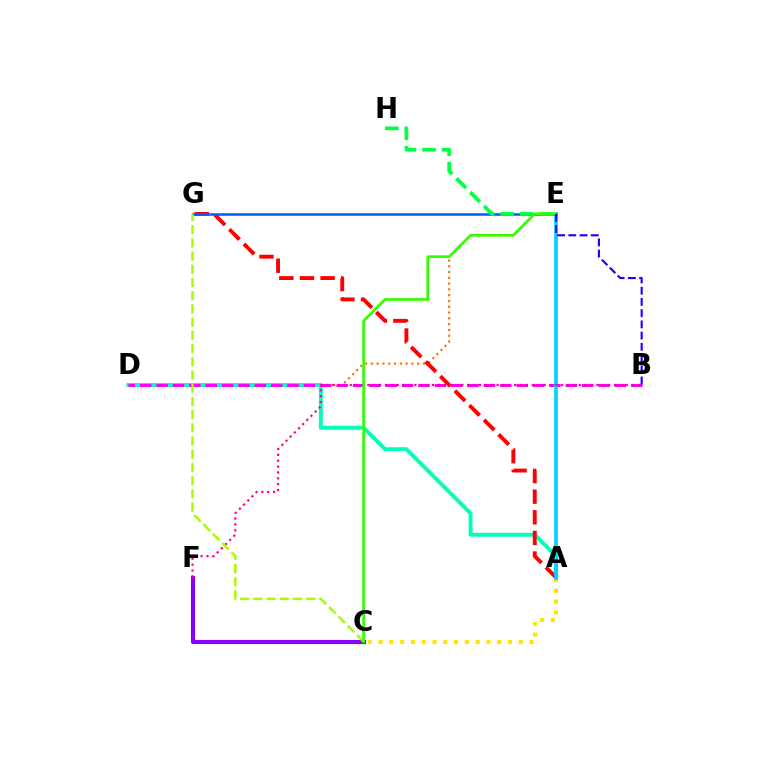{('D', 'E'): [{'color': '#ff7000', 'line_style': 'dotted', 'thickness': 1.57}], ('A', 'C'): [{'color': '#ffe600', 'line_style': 'dotted', 'thickness': 2.93}], ('A', 'D'): [{'color': '#00ffbb', 'line_style': 'solid', 'thickness': 2.8}], ('A', 'G'): [{'color': '#ff0000', 'line_style': 'dashed', 'thickness': 2.8}], ('B', 'D'): [{'color': '#fa00f9', 'line_style': 'dashed', 'thickness': 2.22}], ('A', 'E'): [{'color': '#00d3ff', 'line_style': 'solid', 'thickness': 2.62}], ('E', 'G'): [{'color': '#005dff', 'line_style': 'solid', 'thickness': 1.83}], ('E', 'H'): [{'color': '#00ff45', 'line_style': 'dashed', 'thickness': 2.65}], ('C', 'F'): [{'color': '#8a00ff', 'line_style': 'solid', 'thickness': 2.98}], ('B', 'F'): [{'color': '#ff0088', 'line_style': 'dotted', 'thickness': 1.6}], ('C', 'G'): [{'color': '#a2ff00', 'line_style': 'dashed', 'thickness': 1.79}], ('C', 'E'): [{'color': '#31ff00', 'line_style': 'solid', 'thickness': 1.93}], ('B', 'E'): [{'color': '#1900ff', 'line_style': 'dashed', 'thickness': 1.52}]}